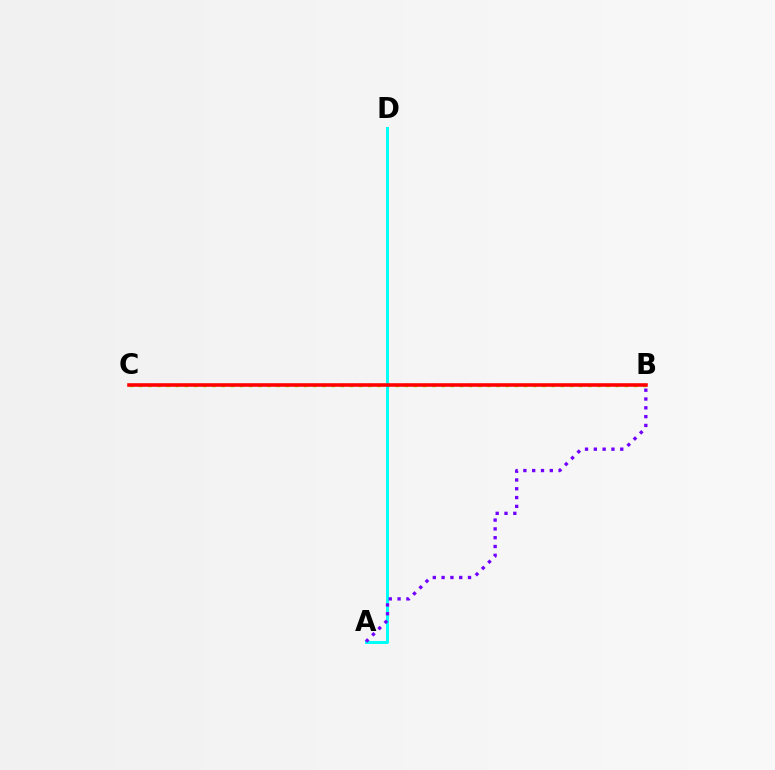{('B', 'C'): [{'color': '#84ff00', 'line_style': 'dotted', 'thickness': 2.49}, {'color': '#ff0000', 'line_style': 'solid', 'thickness': 2.56}], ('A', 'D'): [{'color': '#00fff6', 'line_style': 'solid', 'thickness': 2.16}], ('A', 'B'): [{'color': '#7200ff', 'line_style': 'dotted', 'thickness': 2.39}]}